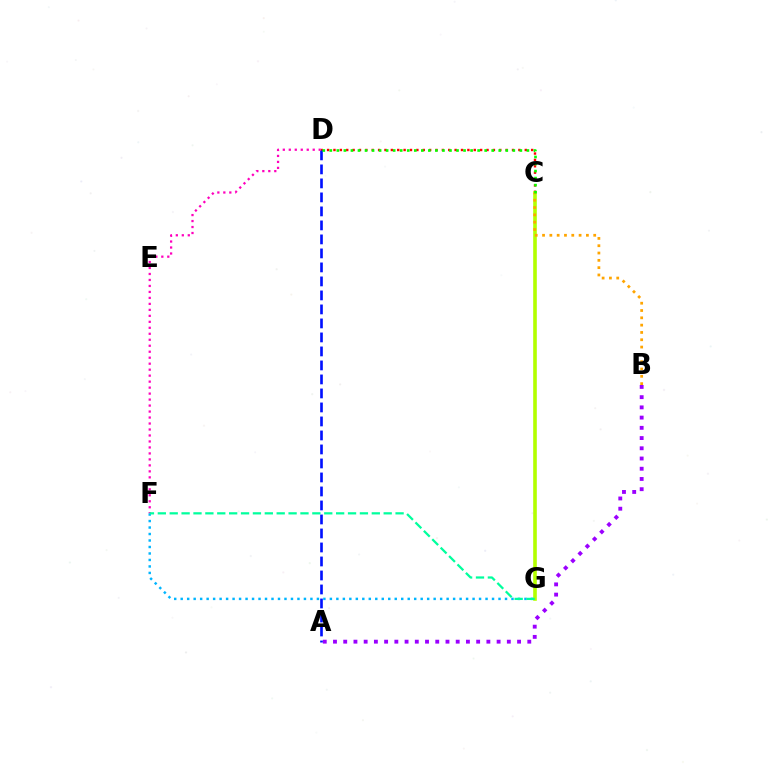{('C', 'D'): [{'color': '#ff0000', 'line_style': 'dotted', 'thickness': 1.73}, {'color': '#08ff00', 'line_style': 'dotted', 'thickness': 1.91}], ('A', 'B'): [{'color': '#9b00ff', 'line_style': 'dotted', 'thickness': 2.78}], ('C', 'G'): [{'color': '#b3ff00', 'line_style': 'solid', 'thickness': 2.6}], ('A', 'D'): [{'color': '#0010ff', 'line_style': 'dashed', 'thickness': 1.9}], ('D', 'F'): [{'color': '#ff00bd', 'line_style': 'dotted', 'thickness': 1.63}], ('F', 'G'): [{'color': '#00b5ff', 'line_style': 'dotted', 'thickness': 1.76}, {'color': '#00ff9d', 'line_style': 'dashed', 'thickness': 1.61}], ('B', 'C'): [{'color': '#ffa500', 'line_style': 'dotted', 'thickness': 1.99}]}